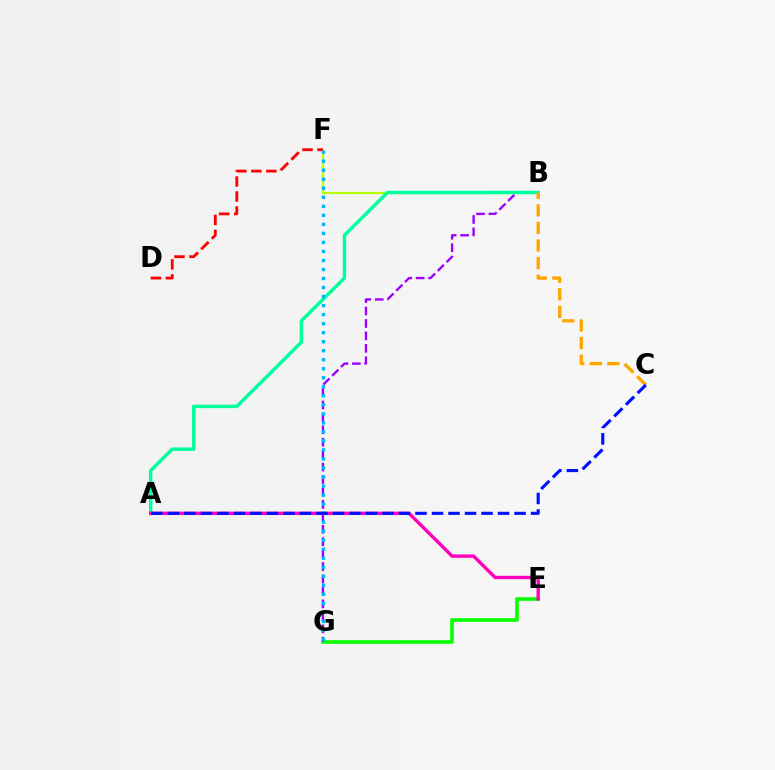{('B', 'F'): [{'color': '#b3ff00', 'line_style': 'solid', 'thickness': 1.6}], ('E', 'G'): [{'color': '#08ff00', 'line_style': 'solid', 'thickness': 2.61}], ('D', 'F'): [{'color': '#ff0000', 'line_style': 'dashed', 'thickness': 2.04}], ('B', 'G'): [{'color': '#9b00ff', 'line_style': 'dashed', 'thickness': 1.69}], ('A', 'B'): [{'color': '#00ff9d', 'line_style': 'solid', 'thickness': 2.48}], ('A', 'E'): [{'color': '#ff00bd', 'line_style': 'solid', 'thickness': 2.42}], ('F', 'G'): [{'color': '#00b5ff', 'line_style': 'dotted', 'thickness': 2.45}], ('B', 'C'): [{'color': '#ffa500', 'line_style': 'dashed', 'thickness': 2.39}], ('A', 'C'): [{'color': '#0010ff', 'line_style': 'dashed', 'thickness': 2.24}]}